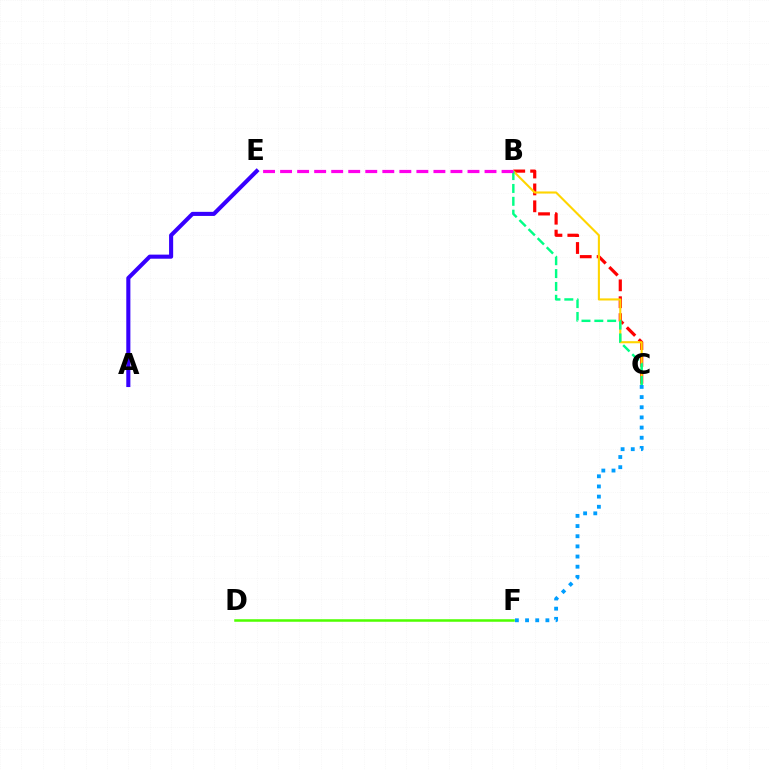{('B', 'C'): [{'color': '#ff0000', 'line_style': 'dashed', 'thickness': 2.3}, {'color': '#ffd500', 'line_style': 'solid', 'thickness': 1.51}, {'color': '#00ff86', 'line_style': 'dashed', 'thickness': 1.75}], ('B', 'E'): [{'color': '#ff00ed', 'line_style': 'dashed', 'thickness': 2.31}], ('C', 'F'): [{'color': '#009eff', 'line_style': 'dotted', 'thickness': 2.76}], ('D', 'F'): [{'color': '#4fff00', 'line_style': 'solid', 'thickness': 1.82}], ('A', 'E'): [{'color': '#3700ff', 'line_style': 'solid', 'thickness': 2.94}]}